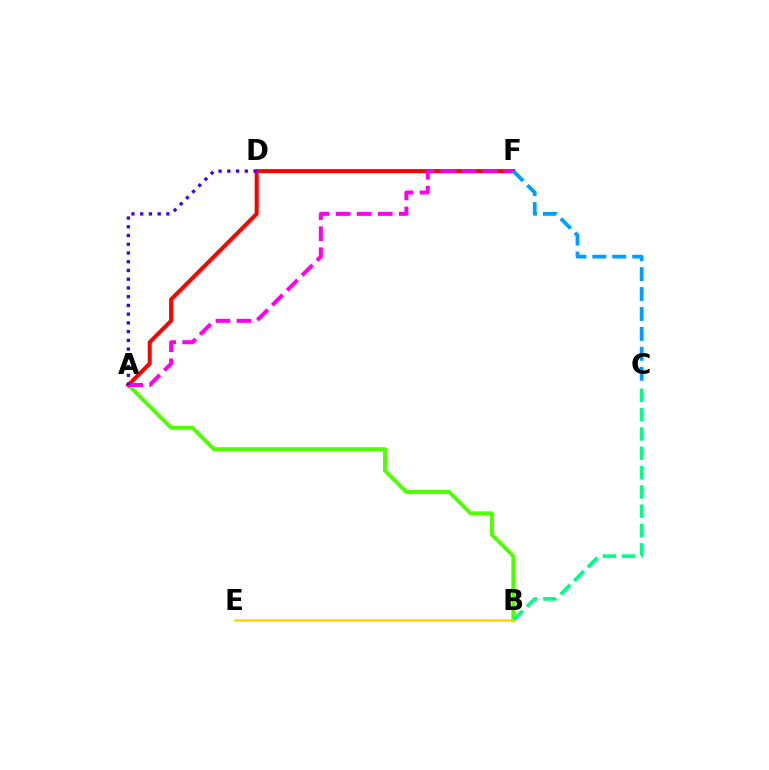{('A', 'B'): [{'color': '#4fff00', 'line_style': 'solid', 'thickness': 2.83}], ('A', 'F'): [{'color': '#ff0000', 'line_style': 'solid', 'thickness': 2.91}, {'color': '#ff00ed', 'line_style': 'dashed', 'thickness': 2.86}], ('C', 'F'): [{'color': '#009eff', 'line_style': 'dashed', 'thickness': 2.71}], ('B', 'C'): [{'color': '#00ff86', 'line_style': 'dashed', 'thickness': 2.62}], ('B', 'E'): [{'color': '#ffd500', 'line_style': 'solid', 'thickness': 1.84}], ('A', 'D'): [{'color': '#3700ff', 'line_style': 'dotted', 'thickness': 2.37}]}